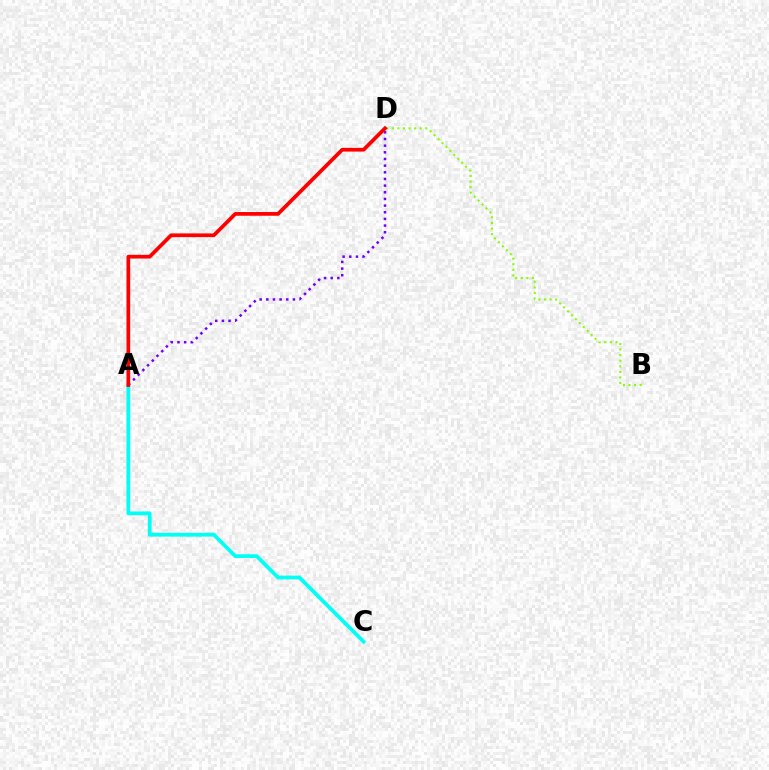{('A', 'D'): [{'color': '#7200ff', 'line_style': 'dotted', 'thickness': 1.81}, {'color': '#ff0000', 'line_style': 'solid', 'thickness': 2.68}], ('B', 'D'): [{'color': '#84ff00', 'line_style': 'dotted', 'thickness': 1.51}], ('A', 'C'): [{'color': '#00fff6', 'line_style': 'solid', 'thickness': 2.72}]}